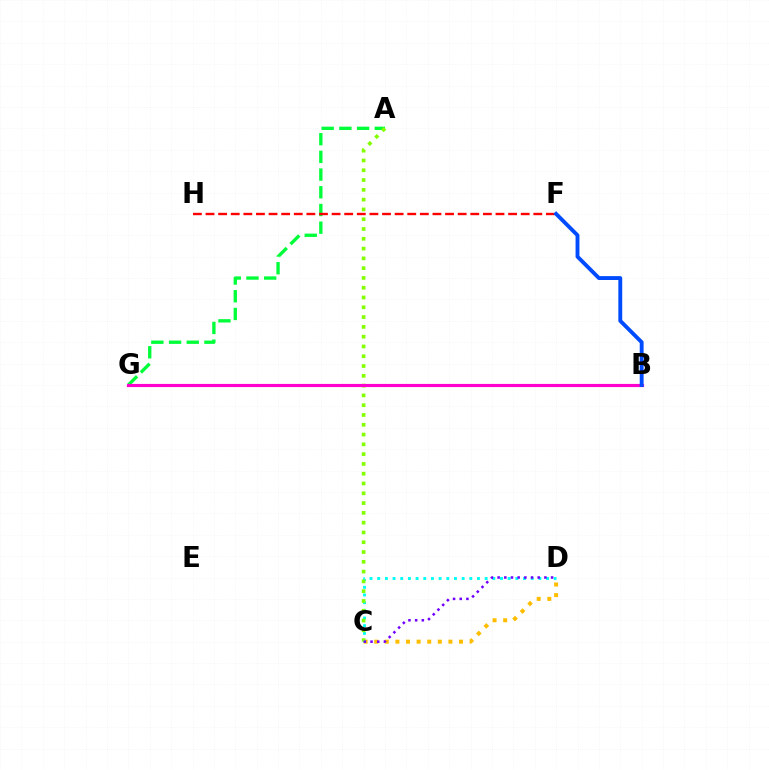{('C', 'D'): [{'color': '#ffbd00', 'line_style': 'dotted', 'thickness': 2.88}, {'color': '#00fff6', 'line_style': 'dotted', 'thickness': 2.09}, {'color': '#7200ff', 'line_style': 'dotted', 'thickness': 1.82}], ('A', 'G'): [{'color': '#00ff39', 'line_style': 'dashed', 'thickness': 2.4}], ('A', 'C'): [{'color': '#84ff00', 'line_style': 'dotted', 'thickness': 2.66}], ('F', 'H'): [{'color': '#ff0000', 'line_style': 'dashed', 'thickness': 1.71}], ('B', 'G'): [{'color': '#ff00cf', 'line_style': 'solid', 'thickness': 2.27}], ('B', 'F'): [{'color': '#004bff', 'line_style': 'solid', 'thickness': 2.79}]}